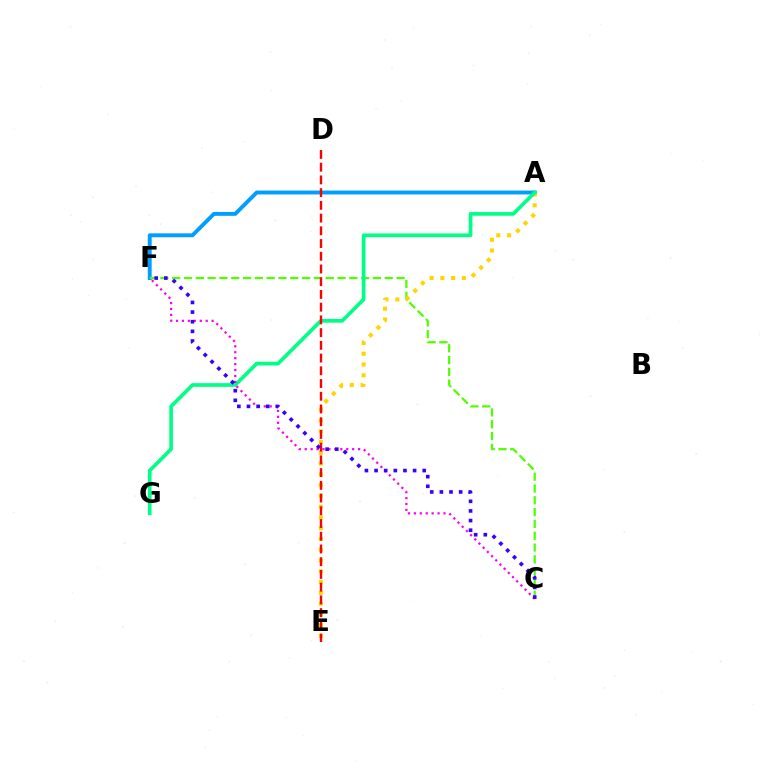{('A', 'F'): [{'color': '#009eff', 'line_style': 'solid', 'thickness': 2.8}], ('C', 'F'): [{'color': '#4fff00', 'line_style': 'dashed', 'thickness': 1.6}, {'color': '#ff00ed', 'line_style': 'dotted', 'thickness': 1.61}, {'color': '#3700ff', 'line_style': 'dotted', 'thickness': 2.62}], ('A', 'E'): [{'color': '#ffd500', 'line_style': 'dotted', 'thickness': 2.93}], ('A', 'G'): [{'color': '#00ff86', 'line_style': 'solid', 'thickness': 2.65}], ('D', 'E'): [{'color': '#ff0000', 'line_style': 'dashed', 'thickness': 1.73}]}